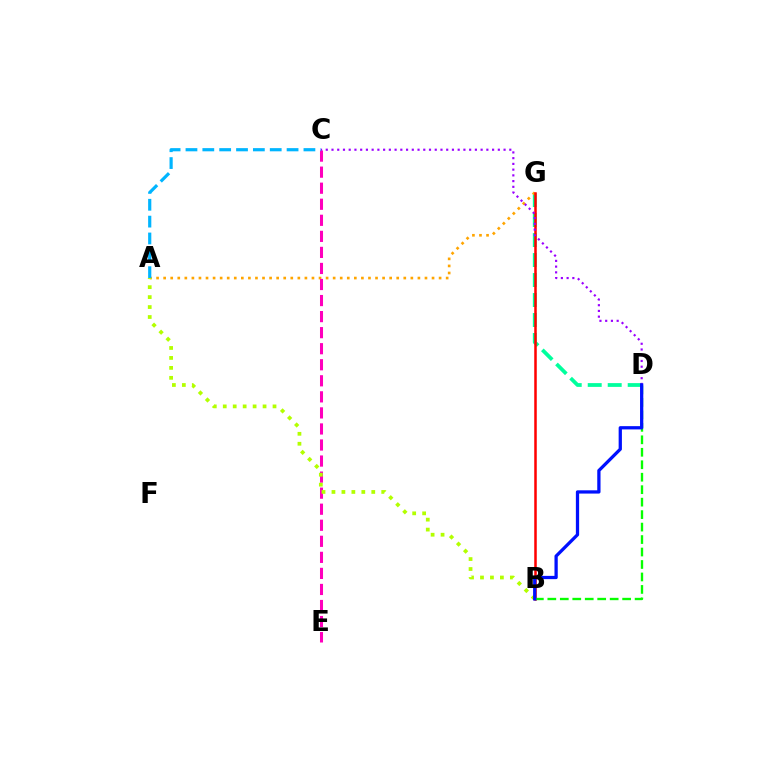{('D', 'G'): [{'color': '#00ff9d', 'line_style': 'dashed', 'thickness': 2.72}], ('A', 'G'): [{'color': '#ffa500', 'line_style': 'dotted', 'thickness': 1.92}], ('C', 'E'): [{'color': '#ff00bd', 'line_style': 'dashed', 'thickness': 2.18}], ('A', 'B'): [{'color': '#b3ff00', 'line_style': 'dotted', 'thickness': 2.7}], ('B', 'G'): [{'color': '#ff0000', 'line_style': 'solid', 'thickness': 1.82}], ('C', 'D'): [{'color': '#9b00ff', 'line_style': 'dotted', 'thickness': 1.56}], ('B', 'D'): [{'color': '#08ff00', 'line_style': 'dashed', 'thickness': 1.69}, {'color': '#0010ff', 'line_style': 'solid', 'thickness': 2.35}], ('A', 'C'): [{'color': '#00b5ff', 'line_style': 'dashed', 'thickness': 2.29}]}